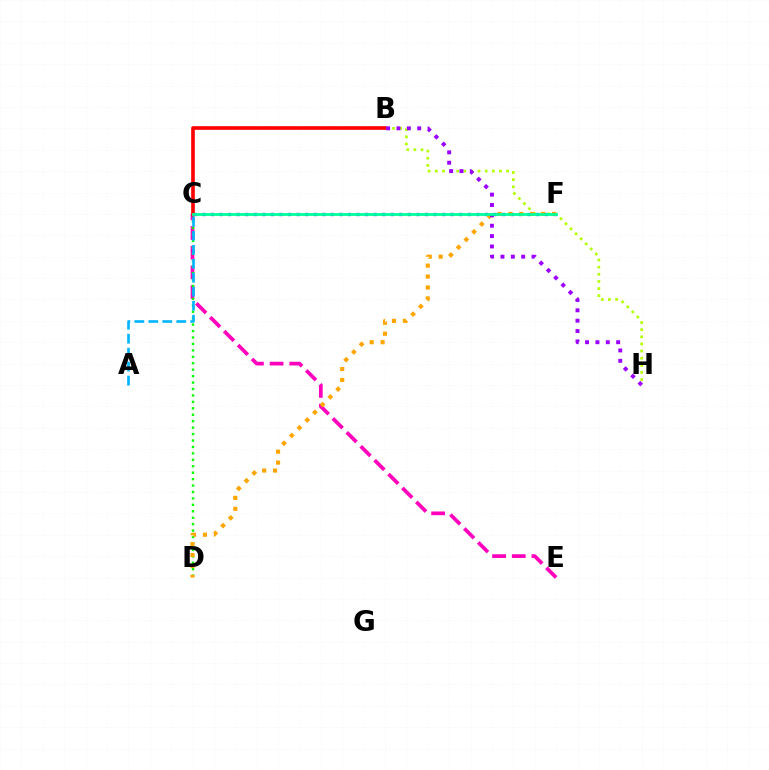{('C', 'E'): [{'color': '#ff00bd', 'line_style': 'dashed', 'thickness': 2.67}], ('C', 'D'): [{'color': '#08ff00', 'line_style': 'dotted', 'thickness': 1.75}], ('C', 'F'): [{'color': '#0010ff', 'line_style': 'dotted', 'thickness': 2.33}, {'color': '#00ff9d', 'line_style': 'solid', 'thickness': 2.01}], ('B', 'H'): [{'color': '#b3ff00', 'line_style': 'dotted', 'thickness': 1.94}, {'color': '#9b00ff', 'line_style': 'dotted', 'thickness': 2.82}], ('A', 'C'): [{'color': '#00b5ff', 'line_style': 'dashed', 'thickness': 1.9}], ('B', 'C'): [{'color': '#ff0000', 'line_style': 'solid', 'thickness': 2.62}], ('D', 'F'): [{'color': '#ffa500', 'line_style': 'dotted', 'thickness': 2.97}]}